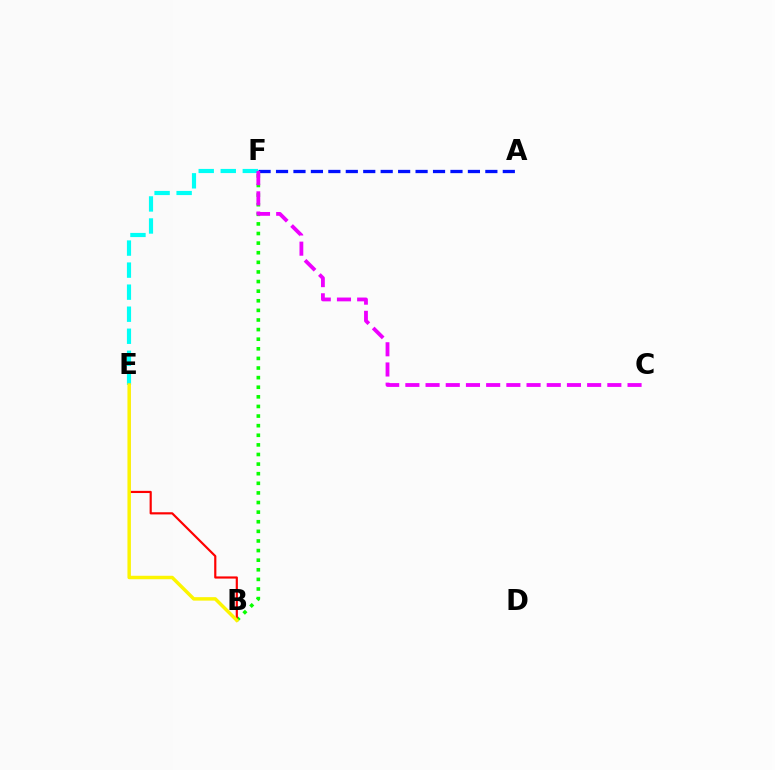{('A', 'F'): [{'color': '#0010ff', 'line_style': 'dashed', 'thickness': 2.37}], ('E', 'F'): [{'color': '#00fff6', 'line_style': 'dashed', 'thickness': 2.99}], ('B', 'F'): [{'color': '#08ff00', 'line_style': 'dotted', 'thickness': 2.61}], ('B', 'E'): [{'color': '#ff0000', 'line_style': 'solid', 'thickness': 1.57}, {'color': '#fcf500', 'line_style': 'solid', 'thickness': 2.49}], ('C', 'F'): [{'color': '#ee00ff', 'line_style': 'dashed', 'thickness': 2.74}]}